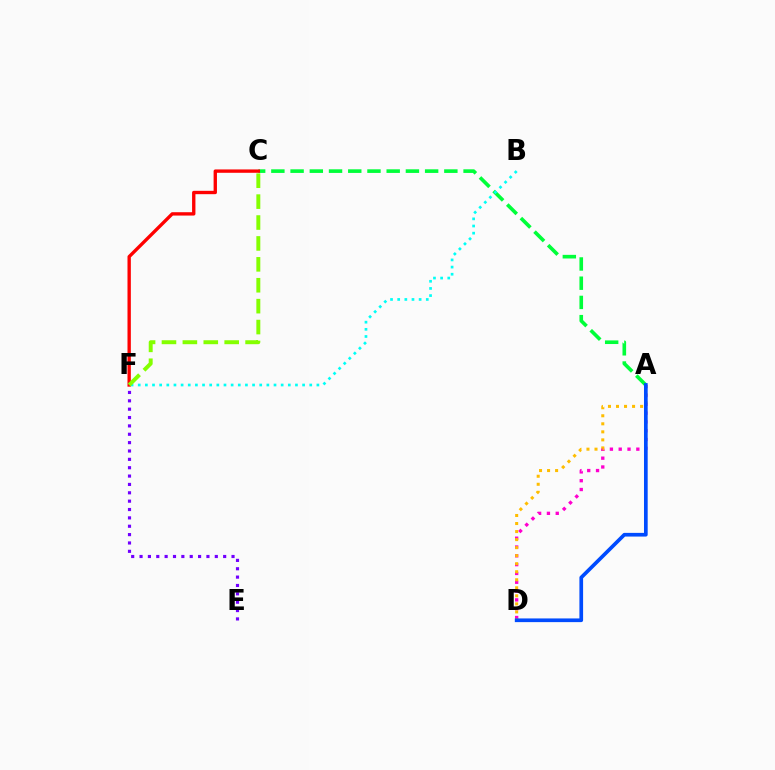{('A', 'D'): [{'color': '#ff00cf', 'line_style': 'dotted', 'thickness': 2.39}, {'color': '#ffbd00', 'line_style': 'dotted', 'thickness': 2.18}, {'color': '#004bff', 'line_style': 'solid', 'thickness': 2.65}], ('A', 'C'): [{'color': '#00ff39', 'line_style': 'dashed', 'thickness': 2.61}], ('B', 'F'): [{'color': '#00fff6', 'line_style': 'dotted', 'thickness': 1.94}], ('E', 'F'): [{'color': '#7200ff', 'line_style': 'dotted', 'thickness': 2.27}], ('C', 'F'): [{'color': '#ff0000', 'line_style': 'solid', 'thickness': 2.41}, {'color': '#84ff00', 'line_style': 'dashed', 'thickness': 2.84}]}